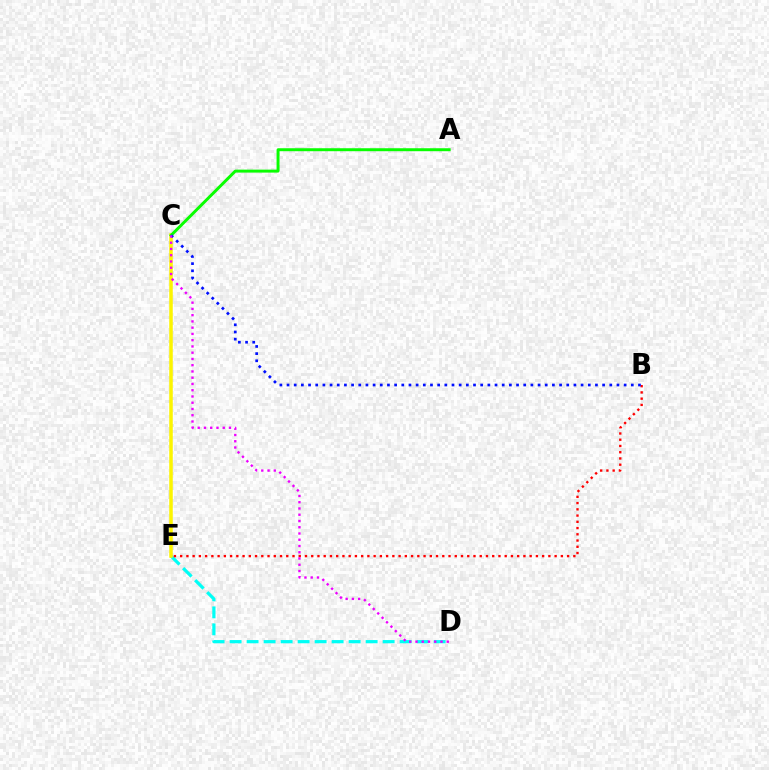{('D', 'E'): [{'color': '#00fff6', 'line_style': 'dashed', 'thickness': 2.31}], ('C', 'E'): [{'color': '#fcf500', 'line_style': 'solid', 'thickness': 2.54}], ('A', 'C'): [{'color': '#08ff00', 'line_style': 'solid', 'thickness': 2.14}], ('B', 'E'): [{'color': '#ff0000', 'line_style': 'dotted', 'thickness': 1.7}], ('B', 'C'): [{'color': '#0010ff', 'line_style': 'dotted', 'thickness': 1.95}], ('C', 'D'): [{'color': '#ee00ff', 'line_style': 'dotted', 'thickness': 1.7}]}